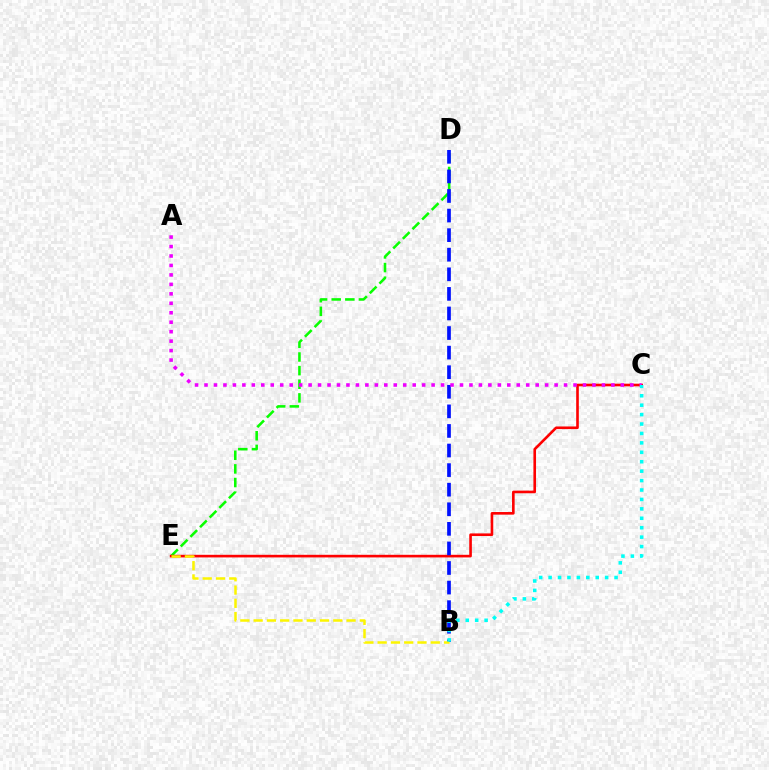{('D', 'E'): [{'color': '#08ff00', 'line_style': 'dashed', 'thickness': 1.85}], ('C', 'E'): [{'color': '#ff0000', 'line_style': 'solid', 'thickness': 1.89}], ('B', 'D'): [{'color': '#0010ff', 'line_style': 'dashed', 'thickness': 2.66}], ('B', 'E'): [{'color': '#fcf500', 'line_style': 'dashed', 'thickness': 1.8}], ('A', 'C'): [{'color': '#ee00ff', 'line_style': 'dotted', 'thickness': 2.57}], ('B', 'C'): [{'color': '#00fff6', 'line_style': 'dotted', 'thickness': 2.56}]}